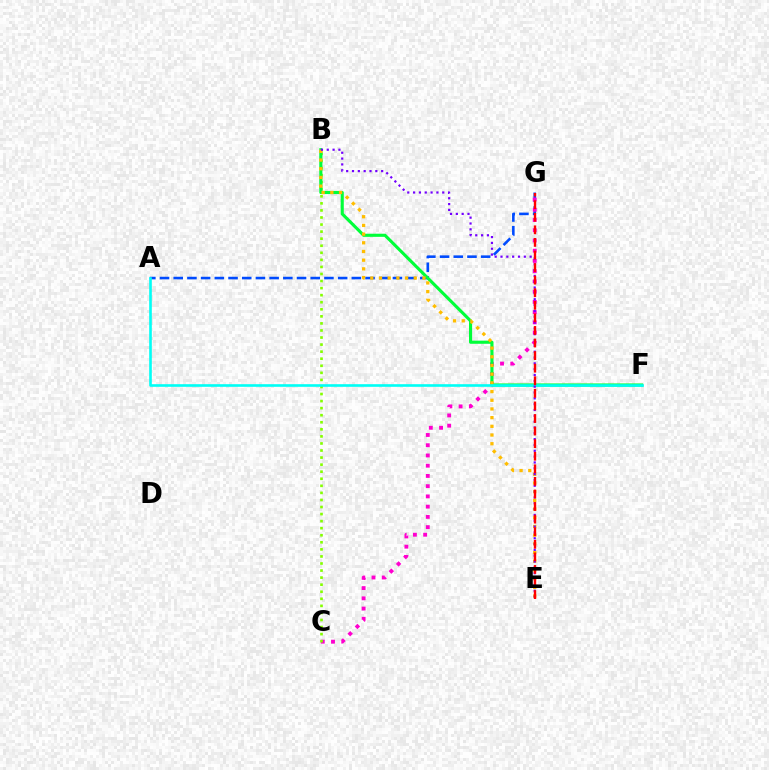{('A', 'G'): [{'color': '#004bff', 'line_style': 'dashed', 'thickness': 1.86}], ('C', 'G'): [{'color': '#ff00cf', 'line_style': 'dotted', 'thickness': 2.78}], ('B', 'C'): [{'color': '#84ff00', 'line_style': 'dotted', 'thickness': 1.92}], ('B', 'F'): [{'color': '#00ff39', 'line_style': 'solid', 'thickness': 2.24}], ('B', 'E'): [{'color': '#ffbd00', 'line_style': 'dotted', 'thickness': 2.36}, {'color': '#7200ff', 'line_style': 'dotted', 'thickness': 1.58}], ('A', 'F'): [{'color': '#00fff6', 'line_style': 'solid', 'thickness': 1.89}], ('E', 'G'): [{'color': '#ff0000', 'line_style': 'dashed', 'thickness': 1.71}]}